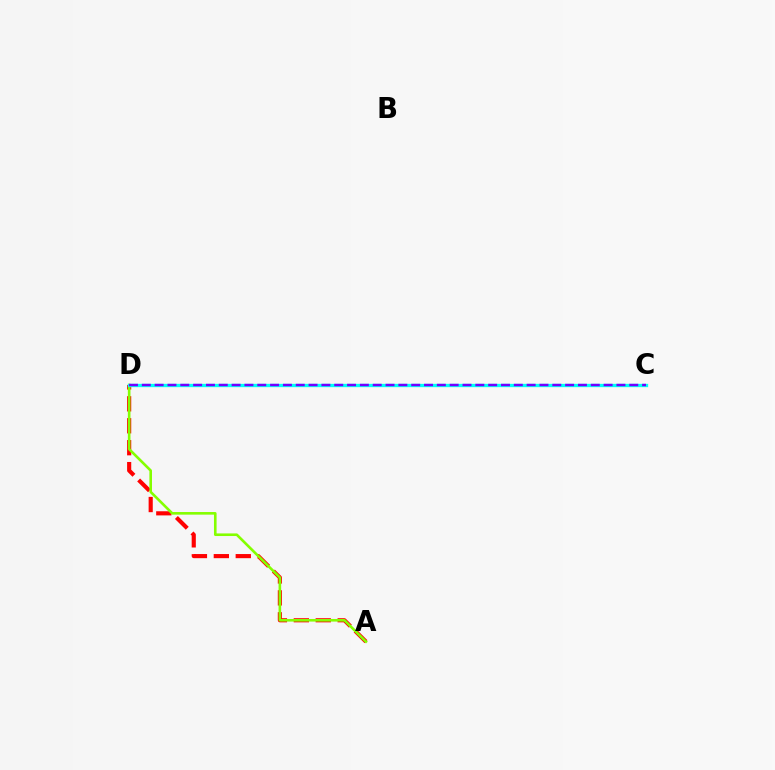{('A', 'D'): [{'color': '#ff0000', 'line_style': 'dashed', 'thickness': 2.98}, {'color': '#84ff00', 'line_style': 'solid', 'thickness': 1.88}], ('C', 'D'): [{'color': '#00fff6', 'line_style': 'solid', 'thickness': 2.39}, {'color': '#7200ff', 'line_style': 'dashed', 'thickness': 1.74}]}